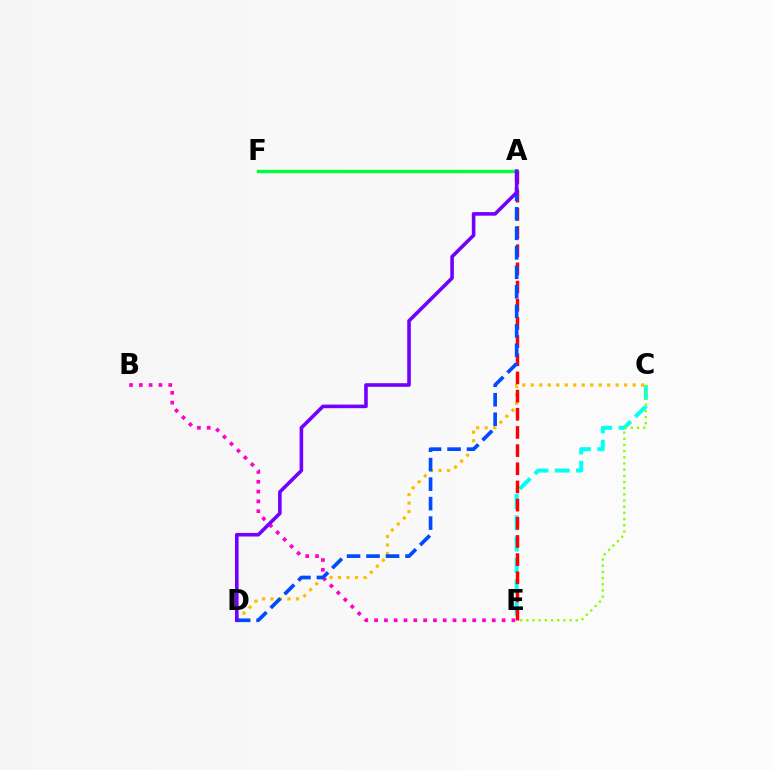{('A', 'F'): [{'color': '#00ff39', 'line_style': 'solid', 'thickness': 2.43}], ('B', 'E'): [{'color': '#ff00cf', 'line_style': 'dotted', 'thickness': 2.67}], ('C', 'E'): [{'color': '#00fff6', 'line_style': 'dashed', 'thickness': 2.89}, {'color': '#84ff00', 'line_style': 'dotted', 'thickness': 1.68}], ('C', 'D'): [{'color': '#ffbd00', 'line_style': 'dotted', 'thickness': 2.31}], ('A', 'E'): [{'color': '#ff0000', 'line_style': 'dashed', 'thickness': 2.47}], ('A', 'D'): [{'color': '#004bff', 'line_style': 'dashed', 'thickness': 2.65}, {'color': '#7200ff', 'line_style': 'solid', 'thickness': 2.59}]}